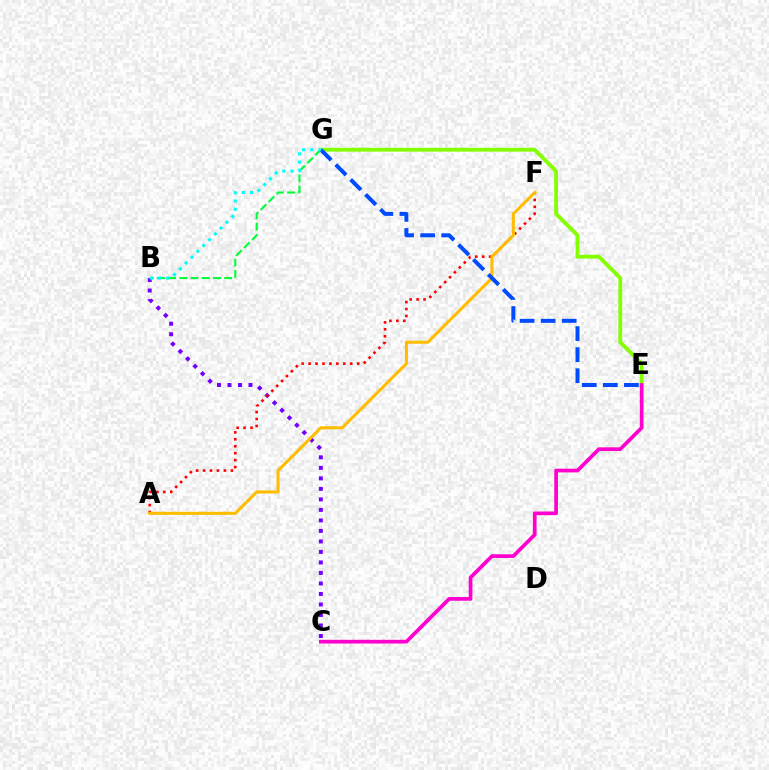{('B', 'C'): [{'color': '#7200ff', 'line_style': 'dotted', 'thickness': 2.86}], ('A', 'F'): [{'color': '#ff0000', 'line_style': 'dotted', 'thickness': 1.89}, {'color': '#ffbd00', 'line_style': 'solid', 'thickness': 2.2}], ('B', 'G'): [{'color': '#00ff39', 'line_style': 'dashed', 'thickness': 1.52}, {'color': '#00fff6', 'line_style': 'dotted', 'thickness': 2.24}], ('E', 'G'): [{'color': '#84ff00', 'line_style': 'solid', 'thickness': 2.75}, {'color': '#004bff', 'line_style': 'dashed', 'thickness': 2.86}], ('C', 'E'): [{'color': '#ff00cf', 'line_style': 'solid', 'thickness': 2.67}]}